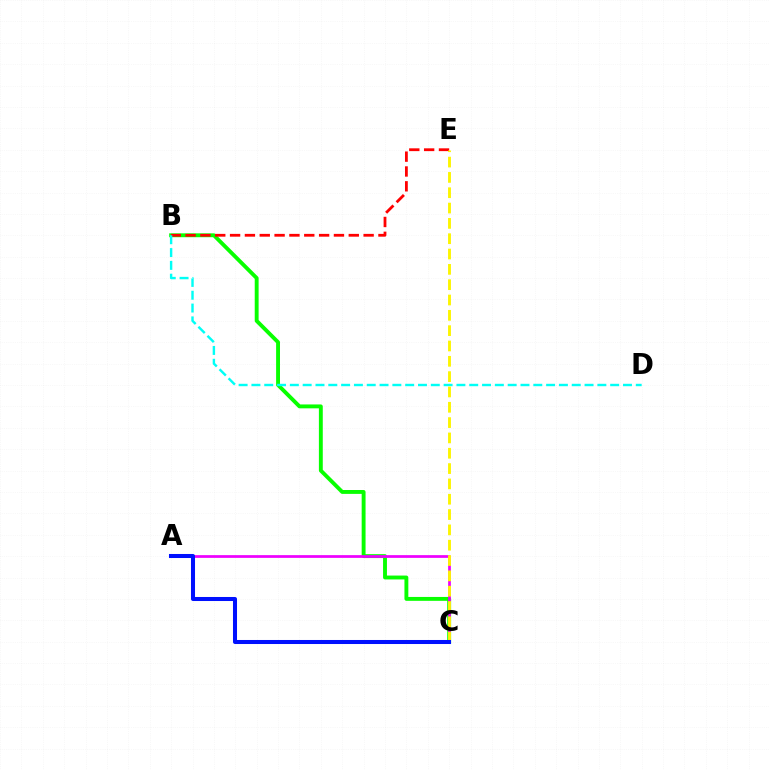{('B', 'C'): [{'color': '#08ff00', 'line_style': 'solid', 'thickness': 2.8}], ('B', 'E'): [{'color': '#ff0000', 'line_style': 'dashed', 'thickness': 2.02}], ('B', 'D'): [{'color': '#00fff6', 'line_style': 'dashed', 'thickness': 1.74}], ('A', 'C'): [{'color': '#ee00ff', 'line_style': 'solid', 'thickness': 1.97}, {'color': '#0010ff', 'line_style': 'solid', 'thickness': 2.91}], ('C', 'E'): [{'color': '#fcf500', 'line_style': 'dashed', 'thickness': 2.08}]}